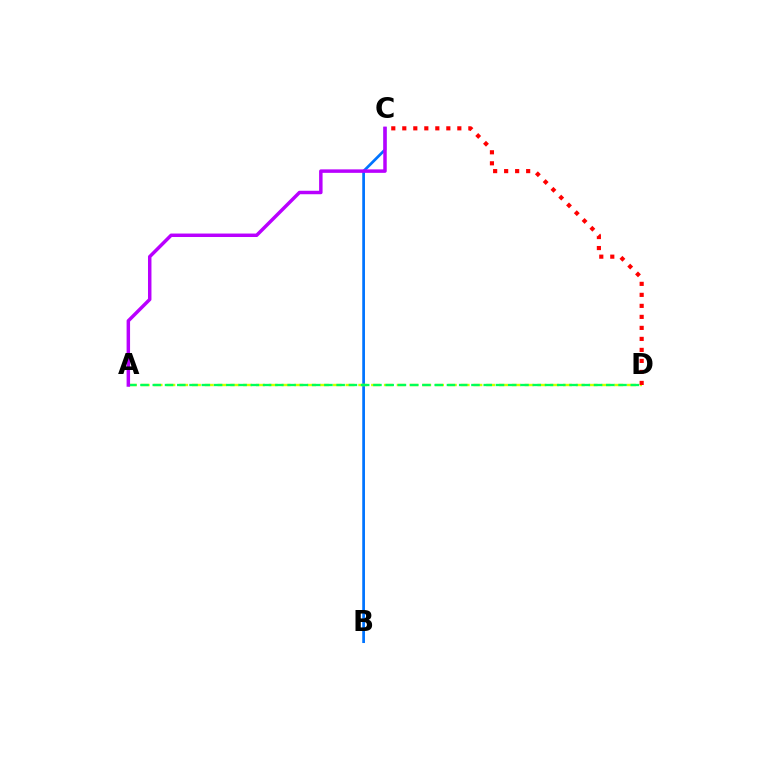{('B', 'C'): [{'color': '#0074ff', 'line_style': 'solid', 'thickness': 1.96}], ('A', 'D'): [{'color': '#d1ff00', 'line_style': 'dashed', 'thickness': 1.74}, {'color': '#00ff5c', 'line_style': 'dashed', 'thickness': 1.67}], ('A', 'C'): [{'color': '#b900ff', 'line_style': 'solid', 'thickness': 2.5}], ('C', 'D'): [{'color': '#ff0000', 'line_style': 'dotted', 'thickness': 2.99}]}